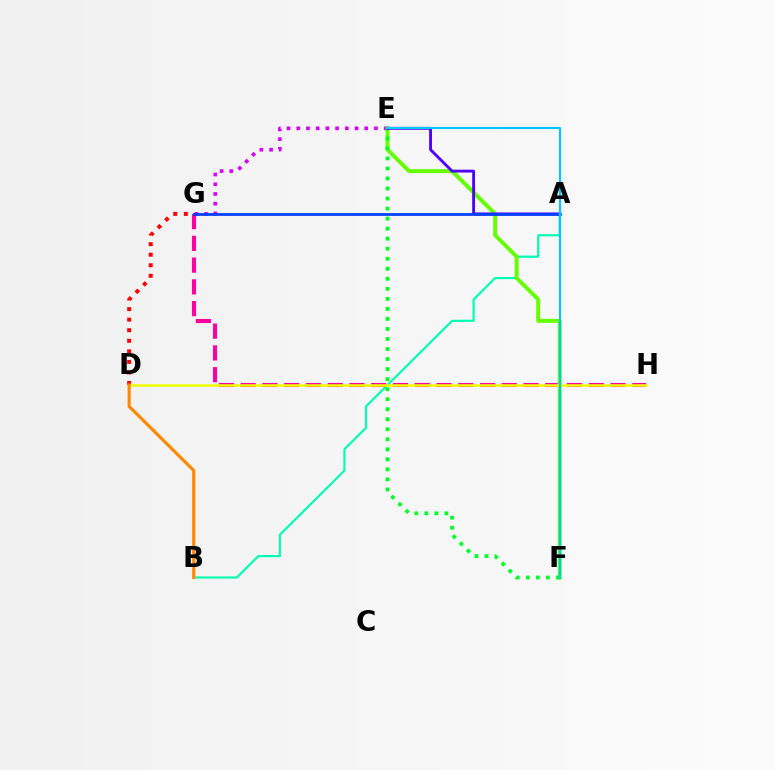{('E', 'G'): [{'color': '#d600ff', 'line_style': 'dotted', 'thickness': 2.64}], ('D', 'G'): [{'color': '#ff0000', 'line_style': 'dotted', 'thickness': 2.87}], ('A', 'B'): [{'color': '#00ffaf', 'line_style': 'solid', 'thickness': 1.57}], ('G', 'H'): [{'color': '#ff00a0', 'line_style': 'dashed', 'thickness': 2.96}], ('E', 'F'): [{'color': '#66ff00', 'line_style': 'solid', 'thickness': 2.85}, {'color': '#00ff27', 'line_style': 'dotted', 'thickness': 2.73}, {'color': '#00c7ff', 'line_style': 'solid', 'thickness': 1.55}], ('A', 'E'): [{'color': '#4f00ff', 'line_style': 'solid', 'thickness': 2.06}], ('D', 'H'): [{'color': '#eeff00', 'line_style': 'solid', 'thickness': 1.82}], ('A', 'G'): [{'color': '#003fff', 'line_style': 'solid', 'thickness': 1.98}], ('B', 'D'): [{'color': '#ff8800', 'line_style': 'solid', 'thickness': 2.26}]}